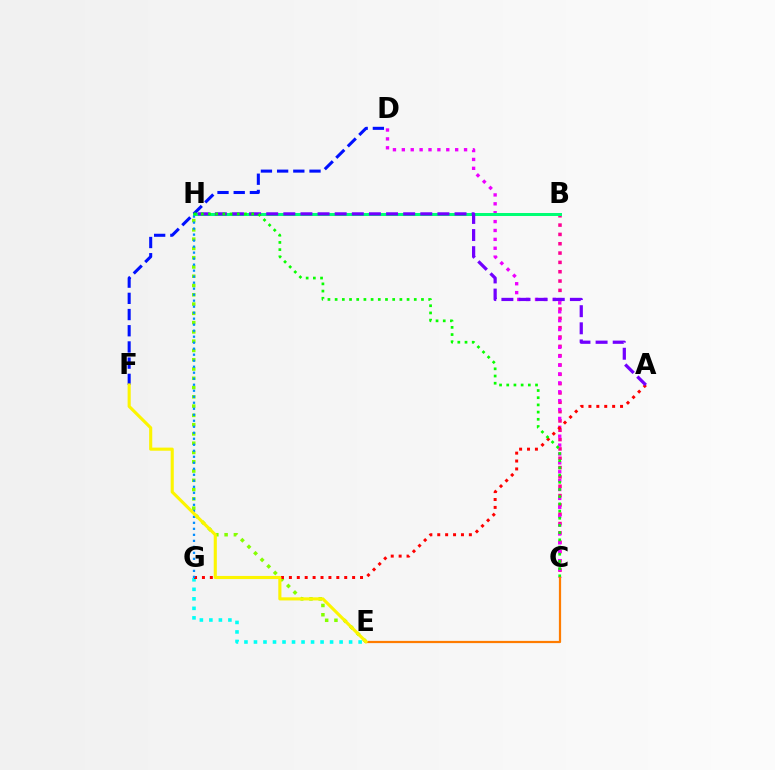{('B', 'C'): [{'color': '#ff0094', 'line_style': 'dotted', 'thickness': 2.53}], ('C', 'D'): [{'color': '#ee00ff', 'line_style': 'dotted', 'thickness': 2.41}], ('B', 'H'): [{'color': '#00ff74', 'line_style': 'solid', 'thickness': 2.17}], ('E', 'H'): [{'color': '#84ff00', 'line_style': 'dotted', 'thickness': 2.52}], ('E', 'G'): [{'color': '#00fff6', 'line_style': 'dotted', 'thickness': 2.58}], ('A', 'G'): [{'color': '#ff0000', 'line_style': 'dotted', 'thickness': 2.15}], ('D', 'F'): [{'color': '#0010ff', 'line_style': 'dashed', 'thickness': 2.2}], ('A', 'H'): [{'color': '#7200ff', 'line_style': 'dashed', 'thickness': 2.33}], ('G', 'H'): [{'color': '#008cff', 'line_style': 'dotted', 'thickness': 1.63}], ('C', 'H'): [{'color': '#08ff00', 'line_style': 'dotted', 'thickness': 1.95}], ('C', 'E'): [{'color': '#ff7c00', 'line_style': 'solid', 'thickness': 1.6}], ('E', 'F'): [{'color': '#fcf500', 'line_style': 'solid', 'thickness': 2.24}]}